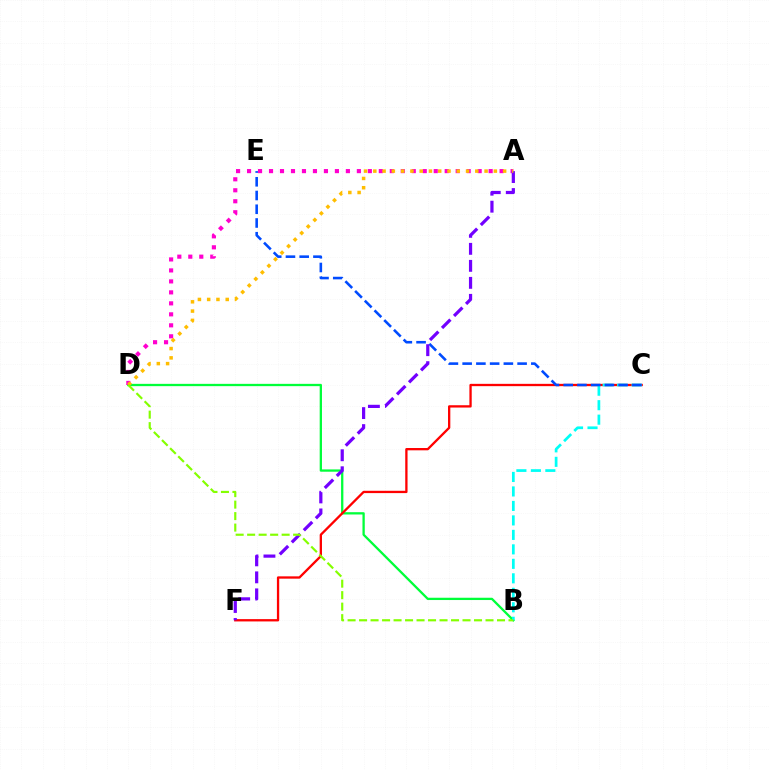{('B', 'D'): [{'color': '#00ff39', 'line_style': 'solid', 'thickness': 1.65}, {'color': '#84ff00', 'line_style': 'dashed', 'thickness': 1.56}], ('A', 'D'): [{'color': '#ff00cf', 'line_style': 'dotted', 'thickness': 2.98}, {'color': '#ffbd00', 'line_style': 'dotted', 'thickness': 2.52}], ('C', 'F'): [{'color': '#ff0000', 'line_style': 'solid', 'thickness': 1.66}], ('B', 'C'): [{'color': '#00fff6', 'line_style': 'dashed', 'thickness': 1.97}], ('C', 'E'): [{'color': '#004bff', 'line_style': 'dashed', 'thickness': 1.87}], ('A', 'F'): [{'color': '#7200ff', 'line_style': 'dashed', 'thickness': 2.31}]}